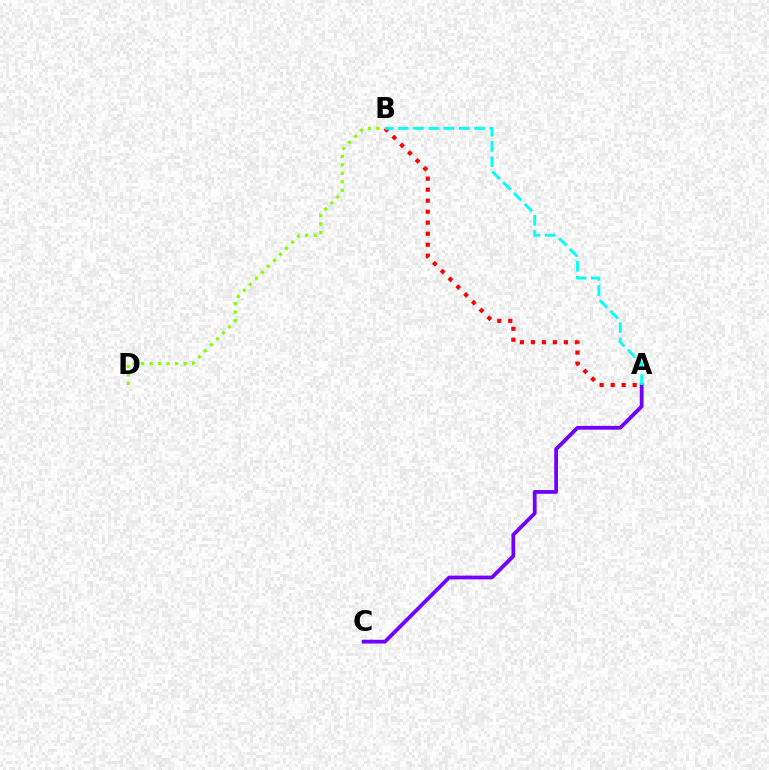{('A', 'C'): [{'color': '#7200ff', 'line_style': 'solid', 'thickness': 2.72}], ('B', 'D'): [{'color': '#84ff00', 'line_style': 'dotted', 'thickness': 2.31}], ('A', 'B'): [{'color': '#ff0000', 'line_style': 'dotted', 'thickness': 2.99}, {'color': '#00fff6', 'line_style': 'dashed', 'thickness': 2.07}]}